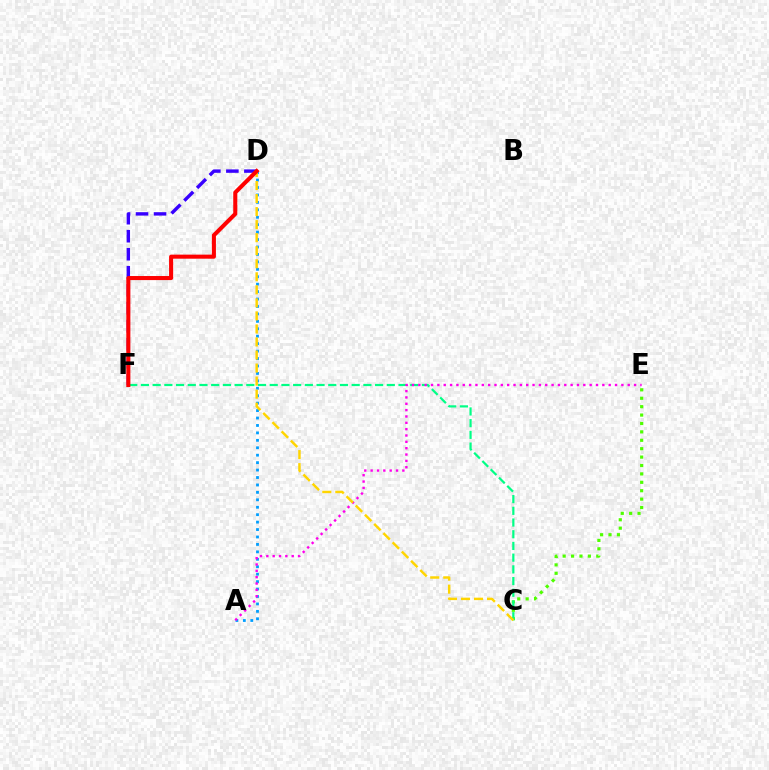{('C', 'E'): [{'color': '#4fff00', 'line_style': 'dotted', 'thickness': 2.28}], ('D', 'F'): [{'color': '#3700ff', 'line_style': 'dashed', 'thickness': 2.45}, {'color': '#ff0000', 'line_style': 'solid', 'thickness': 2.93}], ('C', 'F'): [{'color': '#00ff86', 'line_style': 'dashed', 'thickness': 1.59}], ('A', 'D'): [{'color': '#009eff', 'line_style': 'dotted', 'thickness': 2.02}], ('A', 'E'): [{'color': '#ff00ed', 'line_style': 'dotted', 'thickness': 1.72}], ('C', 'D'): [{'color': '#ffd500', 'line_style': 'dashed', 'thickness': 1.77}]}